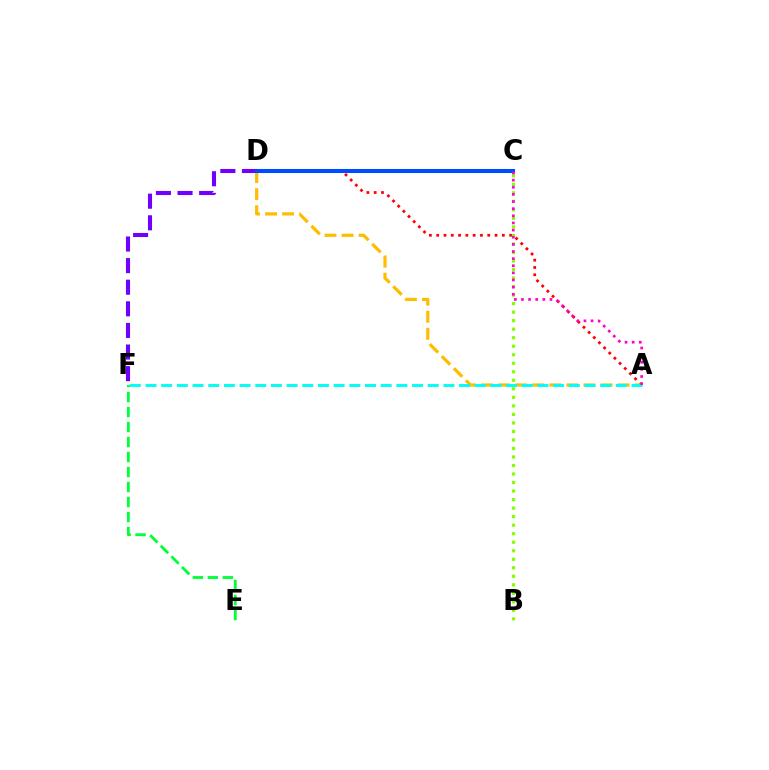{('E', 'F'): [{'color': '#00ff39', 'line_style': 'dashed', 'thickness': 2.04}], ('D', 'F'): [{'color': '#7200ff', 'line_style': 'dashed', 'thickness': 2.94}], ('A', 'D'): [{'color': '#ff0000', 'line_style': 'dotted', 'thickness': 1.98}, {'color': '#ffbd00', 'line_style': 'dashed', 'thickness': 2.32}], ('A', 'F'): [{'color': '#00fff6', 'line_style': 'dashed', 'thickness': 2.13}], ('B', 'C'): [{'color': '#84ff00', 'line_style': 'dotted', 'thickness': 2.32}], ('C', 'D'): [{'color': '#004bff', 'line_style': 'solid', 'thickness': 2.92}], ('A', 'C'): [{'color': '#ff00cf', 'line_style': 'dotted', 'thickness': 1.94}]}